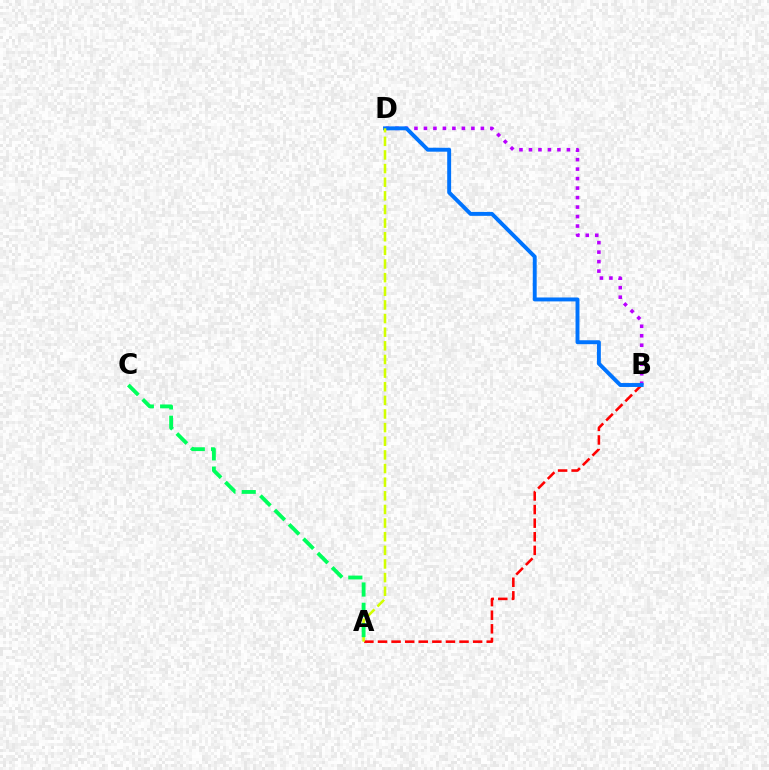{('A', 'B'): [{'color': '#ff0000', 'line_style': 'dashed', 'thickness': 1.85}], ('B', 'D'): [{'color': '#b900ff', 'line_style': 'dotted', 'thickness': 2.58}, {'color': '#0074ff', 'line_style': 'solid', 'thickness': 2.82}], ('A', 'D'): [{'color': '#d1ff00', 'line_style': 'dashed', 'thickness': 1.85}], ('A', 'C'): [{'color': '#00ff5c', 'line_style': 'dashed', 'thickness': 2.76}]}